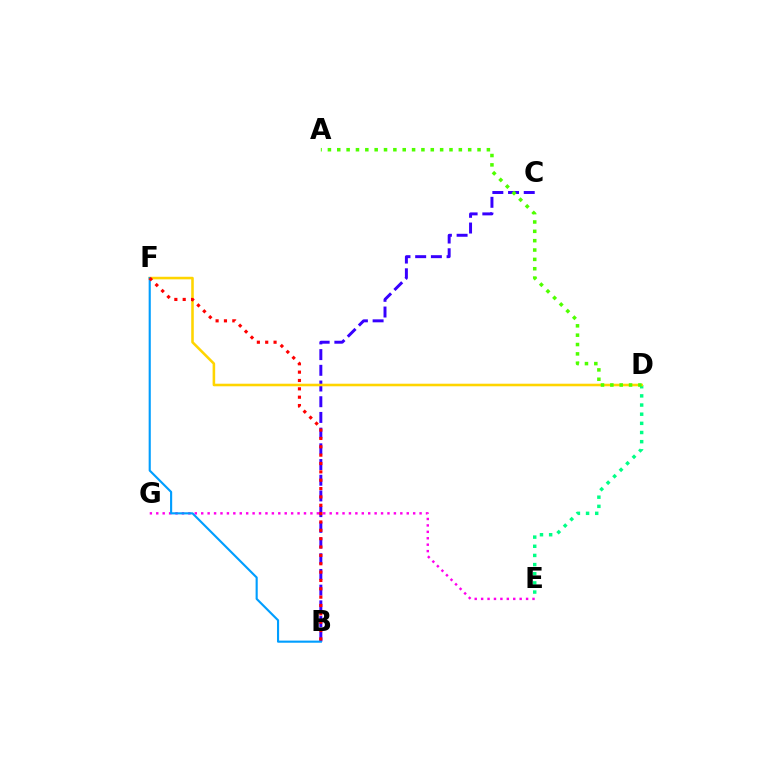{('B', 'C'): [{'color': '#3700ff', 'line_style': 'dashed', 'thickness': 2.13}], ('E', 'G'): [{'color': '#ff00ed', 'line_style': 'dotted', 'thickness': 1.75}], ('D', 'E'): [{'color': '#00ff86', 'line_style': 'dotted', 'thickness': 2.49}], ('D', 'F'): [{'color': '#ffd500', 'line_style': 'solid', 'thickness': 1.85}], ('B', 'F'): [{'color': '#009eff', 'line_style': 'solid', 'thickness': 1.53}, {'color': '#ff0000', 'line_style': 'dotted', 'thickness': 2.27}], ('A', 'D'): [{'color': '#4fff00', 'line_style': 'dotted', 'thickness': 2.54}]}